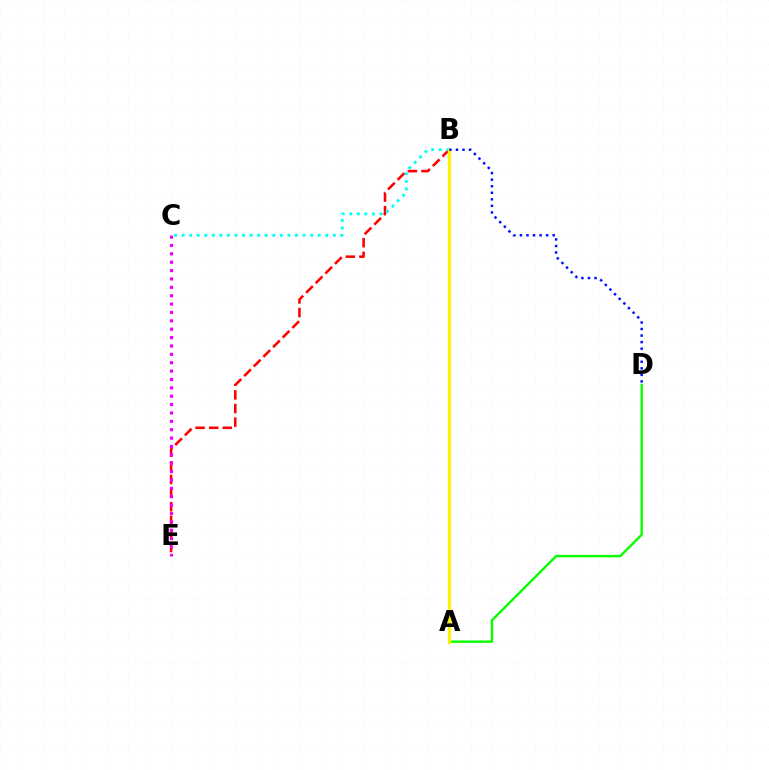{('B', 'E'): [{'color': '#ff0000', 'line_style': 'dashed', 'thickness': 1.85}], ('A', 'D'): [{'color': '#08ff00', 'line_style': 'solid', 'thickness': 1.73}], ('B', 'C'): [{'color': '#00fff6', 'line_style': 'dotted', 'thickness': 2.05}], ('A', 'B'): [{'color': '#fcf500', 'line_style': 'solid', 'thickness': 2.35}], ('B', 'D'): [{'color': '#0010ff', 'line_style': 'dotted', 'thickness': 1.78}], ('C', 'E'): [{'color': '#ee00ff', 'line_style': 'dotted', 'thickness': 2.28}]}